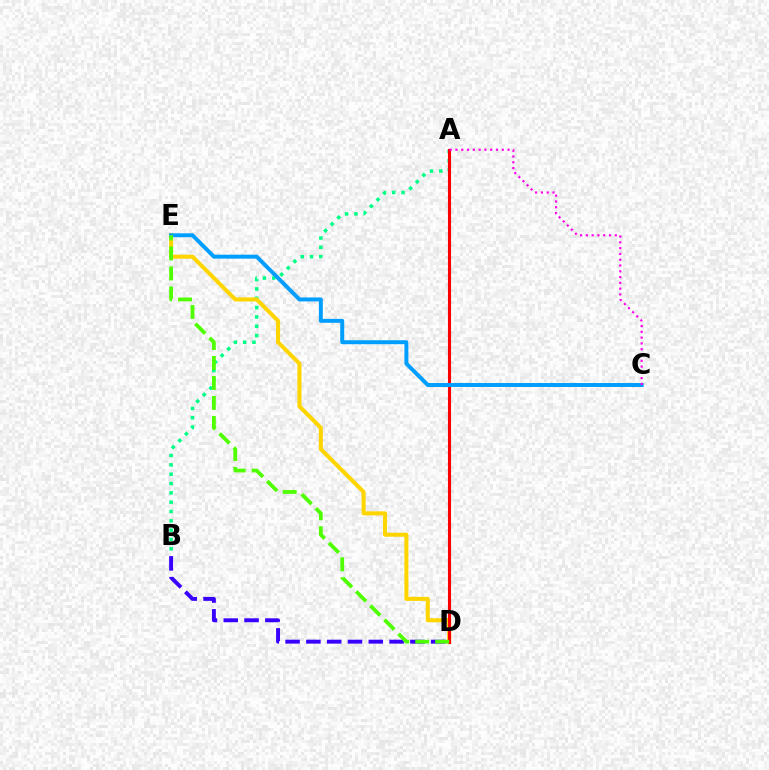{('A', 'B'): [{'color': '#00ff86', 'line_style': 'dotted', 'thickness': 2.53}], ('D', 'E'): [{'color': '#ffd500', 'line_style': 'solid', 'thickness': 2.91}, {'color': '#4fff00', 'line_style': 'dashed', 'thickness': 2.71}], ('B', 'D'): [{'color': '#3700ff', 'line_style': 'dashed', 'thickness': 2.83}], ('A', 'D'): [{'color': '#ff0000', 'line_style': 'solid', 'thickness': 2.23}], ('C', 'E'): [{'color': '#009eff', 'line_style': 'solid', 'thickness': 2.84}], ('A', 'C'): [{'color': '#ff00ed', 'line_style': 'dotted', 'thickness': 1.57}]}